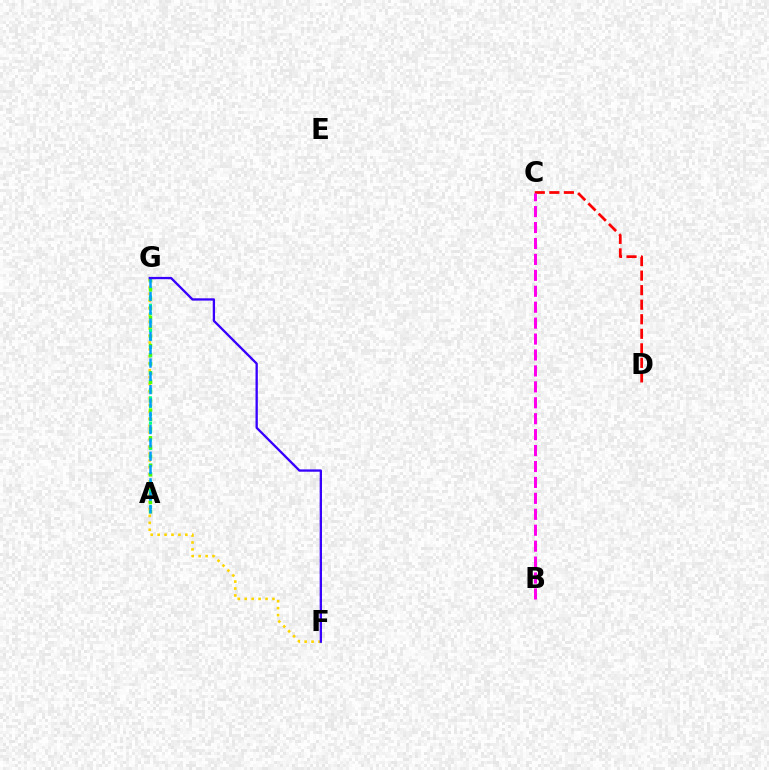{('F', 'G'): [{'color': '#ffd500', 'line_style': 'dotted', 'thickness': 1.88}, {'color': '#3700ff', 'line_style': 'solid', 'thickness': 1.66}], ('C', 'D'): [{'color': '#ff0000', 'line_style': 'dashed', 'thickness': 1.98}], ('A', 'G'): [{'color': '#00ff86', 'line_style': 'dotted', 'thickness': 2.29}, {'color': '#4fff00', 'line_style': 'dotted', 'thickness': 2.51}, {'color': '#009eff', 'line_style': 'dashed', 'thickness': 1.81}], ('B', 'C'): [{'color': '#ff00ed', 'line_style': 'dashed', 'thickness': 2.16}]}